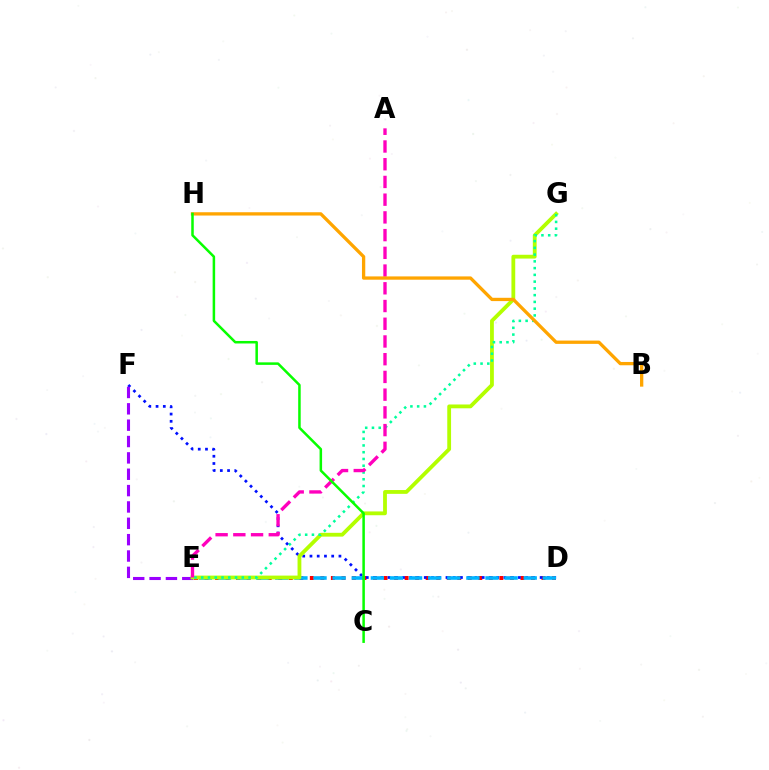{('D', 'E'): [{'color': '#ff0000', 'line_style': 'dotted', 'thickness': 2.86}, {'color': '#00b5ff', 'line_style': 'dashed', 'thickness': 2.6}], ('D', 'F'): [{'color': '#0010ff', 'line_style': 'dotted', 'thickness': 1.97}], ('E', 'F'): [{'color': '#9b00ff', 'line_style': 'dashed', 'thickness': 2.22}], ('E', 'G'): [{'color': '#b3ff00', 'line_style': 'solid', 'thickness': 2.74}, {'color': '#00ff9d', 'line_style': 'dotted', 'thickness': 1.84}], ('A', 'E'): [{'color': '#ff00bd', 'line_style': 'dashed', 'thickness': 2.41}], ('B', 'H'): [{'color': '#ffa500', 'line_style': 'solid', 'thickness': 2.37}], ('C', 'H'): [{'color': '#08ff00', 'line_style': 'solid', 'thickness': 1.81}]}